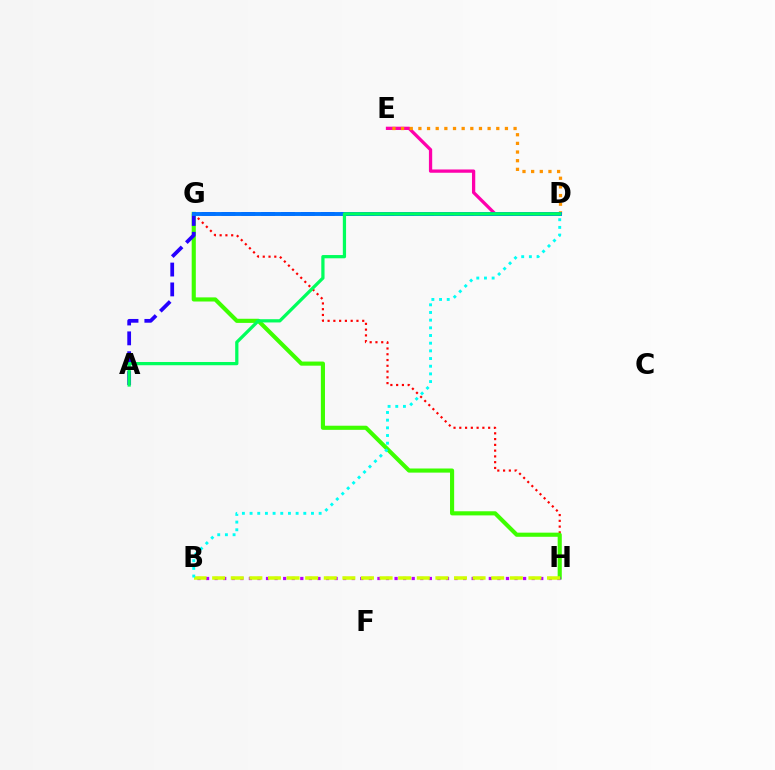{('G', 'H'): [{'color': '#ff0000', 'line_style': 'dotted', 'thickness': 1.57}, {'color': '#3dff00', 'line_style': 'solid', 'thickness': 2.97}], ('D', 'E'): [{'color': '#ff00ac', 'line_style': 'solid', 'thickness': 2.36}, {'color': '#ff9400', 'line_style': 'dotted', 'thickness': 2.35}], ('B', 'H'): [{'color': '#b900ff', 'line_style': 'dotted', 'thickness': 2.33}, {'color': '#d1ff00', 'line_style': 'dashed', 'thickness': 2.53}], ('A', 'D'): [{'color': '#2500ff', 'line_style': 'dashed', 'thickness': 2.7}, {'color': '#00ff5c', 'line_style': 'solid', 'thickness': 2.34}], ('D', 'G'): [{'color': '#0074ff', 'line_style': 'solid', 'thickness': 2.81}], ('B', 'D'): [{'color': '#00fff6', 'line_style': 'dotted', 'thickness': 2.09}]}